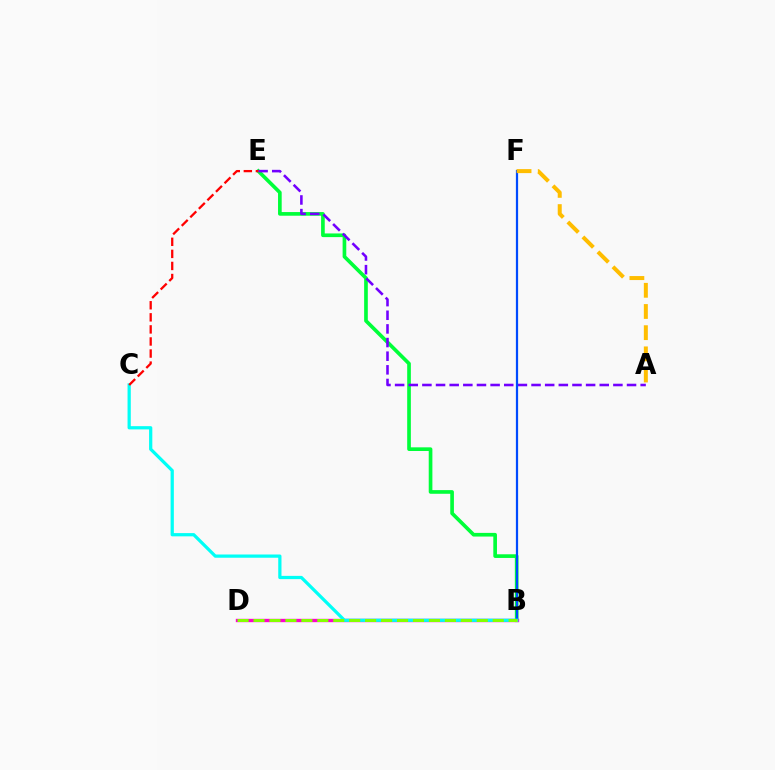{('B', 'E'): [{'color': '#00ff39', 'line_style': 'solid', 'thickness': 2.64}], ('B', 'D'): [{'color': '#ff00cf', 'line_style': 'solid', 'thickness': 2.42}, {'color': '#84ff00', 'line_style': 'dashed', 'thickness': 2.17}], ('A', 'E'): [{'color': '#7200ff', 'line_style': 'dashed', 'thickness': 1.85}], ('B', 'F'): [{'color': '#004bff', 'line_style': 'solid', 'thickness': 1.6}], ('A', 'F'): [{'color': '#ffbd00', 'line_style': 'dashed', 'thickness': 2.88}], ('B', 'C'): [{'color': '#00fff6', 'line_style': 'solid', 'thickness': 2.33}], ('C', 'E'): [{'color': '#ff0000', 'line_style': 'dashed', 'thickness': 1.64}]}